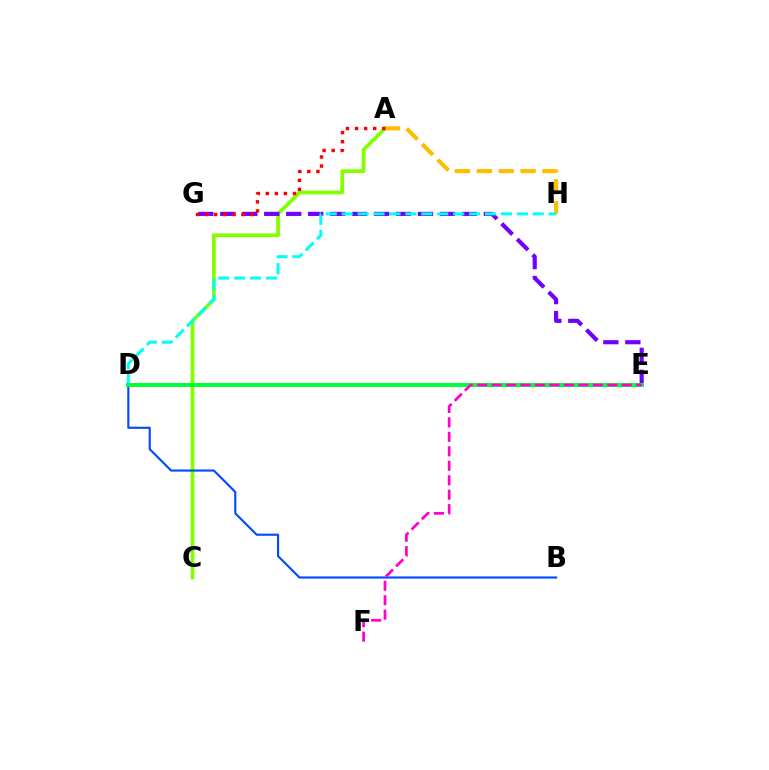{('A', 'C'): [{'color': '#84ff00', 'line_style': 'solid', 'thickness': 2.7}], ('E', 'G'): [{'color': '#7200ff', 'line_style': 'dashed', 'thickness': 2.98}], ('A', 'H'): [{'color': '#ffbd00', 'line_style': 'dashed', 'thickness': 2.97}], ('D', 'H'): [{'color': '#00fff6', 'line_style': 'dashed', 'thickness': 2.16}], ('A', 'G'): [{'color': '#ff0000', 'line_style': 'dotted', 'thickness': 2.47}], ('B', 'D'): [{'color': '#004bff', 'line_style': 'solid', 'thickness': 1.54}], ('D', 'E'): [{'color': '#00ff39', 'line_style': 'solid', 'thickness': 2.85}], ('E', 'F'): [{'color': '#ff00cf', 'line_style': 'dashed', 'thickness': 1.96}]}